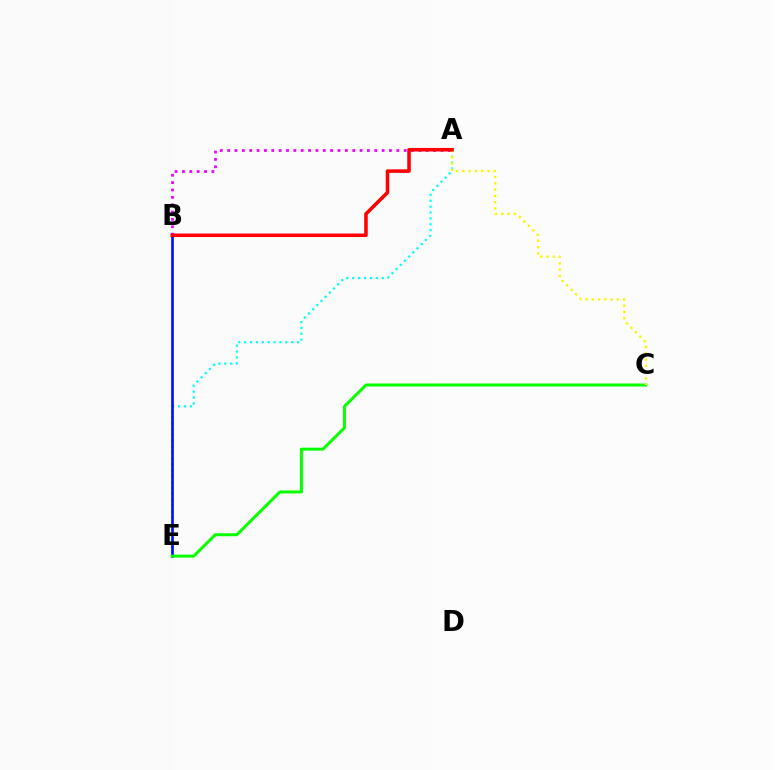{('A', 'E'): [{'color': '#00fff6', 'line_style': 'dotted', 'thickness': 1.6}], ('B', 'E'): [{'color': '#0010ff', 'line_style': 'solid', 'thickness': 1.92}], ('C', 'E'): [{'color': '#08ff00', 'line_style': 'solid', 'thickness': 2.16}], ('A', 'B'): [{'color': '#ee00ff', 'line_style': 'dotted', 'thickness': 2.0}, {'color': '#ff0000', 'line_style': 'solid', 'thickness': 2.54}], ('A', 'C'): [{'color': '#fcf500', 'line_style': 'dotted', 'thickness': 1.71}]}